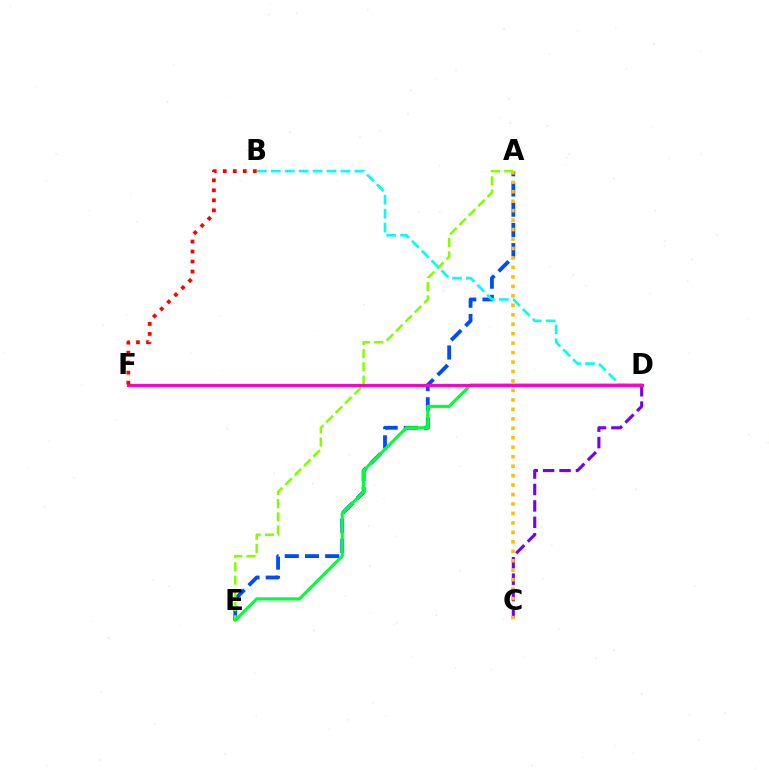{('A', 'E'): [{'color': '#004bff', 'line_style': 'dashed', 'thickness': 2.75}, {'color': '#84ff00', 'line_style': 'dashed', 'thickness': 1.8}], ('B', 'D'): [{'color': '#00fff6', 'line_style': 'dashed', 'thickness': 1.89}], ('C', 'D'): [{'color': '#7200ff', 'line_style': 'dashed', 'thickness': 2.23}], ('D', 'E'): [{'color': '#00ff39', 'line_style': 'solid', 'thickness': 2.26}], ('A', 'C'): [{'color': '#ffbd00', 'line_style': 'dotted', 'thickness': 2.57}], ('D', 'F'): [{'color': '#ff00cf', 'line_style': 'solid', 'thickness': 2.23}], ('B', 'F'): [{'color': '#ff0000', 'line_style': 'dotted', 'thickness': 2.72}]}